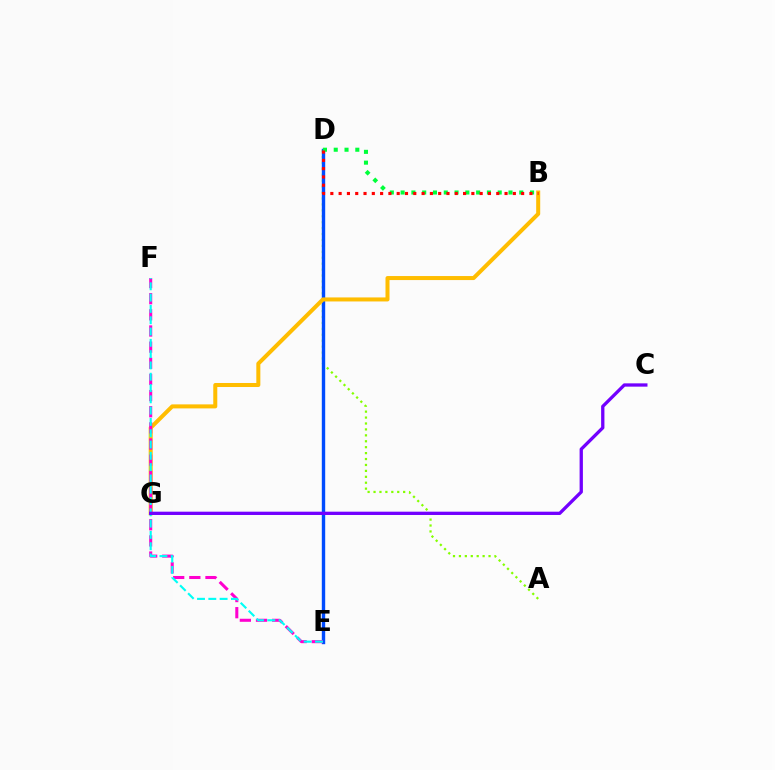{('A', 'D'): [{'color': '#84ff00', 'line_style': 'dotted', 'thickness': 1.61}], ('D', 'E'): [{'color': '#004bff', 'line_style': 'solid', 'thickness': 2.44}], ('B', 'G'): [{'color': '#ffbd00', 'line_style': 'solid', 'thickness': 2.89}], ('E', 'F'): [{'color': '#ff00cf', 'line_style': 'dashed', 'thickness': 2.19}, {'color': '#00fff6', 'line_style': 'dashed', 'thickness': 1.54}], ('B', 'D'): [{'color': '#00ff39', 'line_style': 'dotted', 'thickness': 2.93}, {'color': '#ff0000', 'line_style': 'dotted', 'thickness': 2.25}], ('C', 'G'): [{'color': '#7200ff', 'line_style': 'solid', 'thickness': 2.37}]}